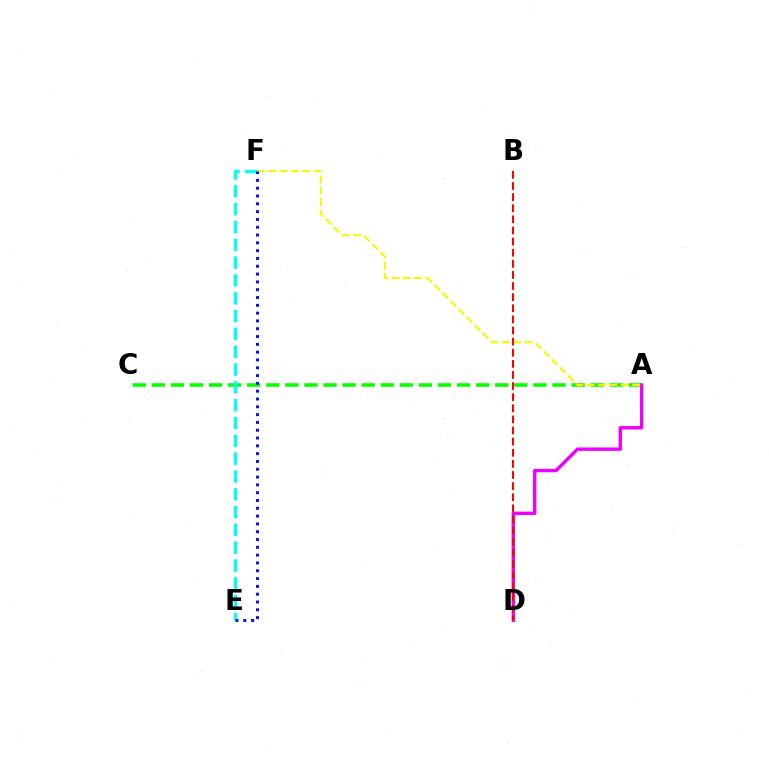{('A', 'C'): [{'color': '#08ff00', 'line_style': 'dashed', 'thickness': 2.59}], ('A', 'D'): [{'color': '#ee00ff', 'line_style': 'solid', 'thickness': 2.44}], ('A', 'F'): [{'color': '#fcf500', 'line_style': 'dashed', 'thickness': 1.55}], ('E', 'F'): [{'color': '#00fff6', 'line_style': 'dashed', 'thickness': 2.42}, {'color': '#0010ff', 'line_style': 'dotted', 'thickness': 2.12}], ('B', 'D'): [{'color': '#ff0000', 'line_style': 'dashed', 'thickness': 1.51}]}